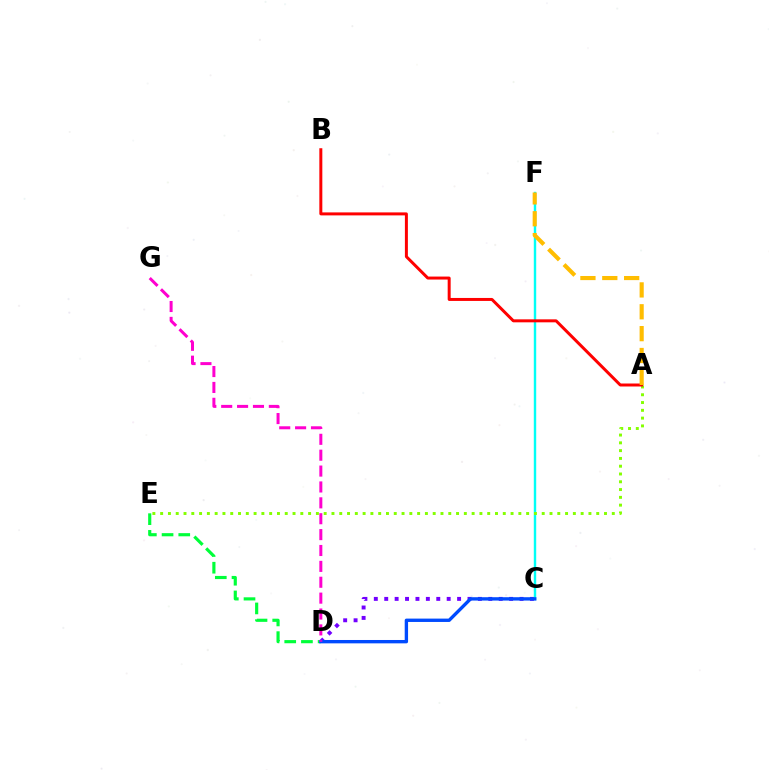{('C', 'D'): [{'color': '#7200ff', 'line_style': 'dotted', 'thickness': 2.83}, {'color': '#004bff', 'line_style': 'solid', 'thickness': 2.42}], ('C', 'F'): [{'color': '#00fff6', 'line_style': 'solid', 'thickness': 1.74}], ('D', 'E'): [{'color': '#00ff39', 'line_style': 'dashed', 'thickness': 2.27}], ('A', 'E'): [{'color': '#84ff00', 'line_style': 'dotted', 'thickness': 2.12}], ('A', 'B'): [{'color': '#ff0000', 'line_style': 'solid', 'thickness': 2.15}], ('A', 'F'): [{'color': '#ffbd00', 'line_style': 'dashed', 'thickness': 2.97}], ('D', 'G'): [{'color': '#ff00cf', 'line_style': 'dashed', 'thickness': 2.16}]}